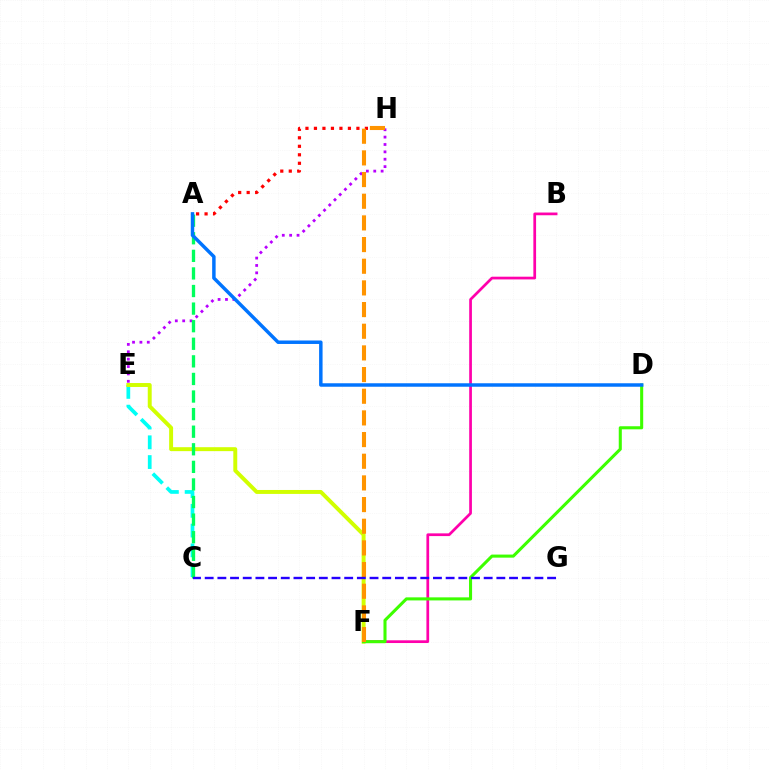{('A', 'H'): [{'color': '#ff0000', 'line_style': 'dotted', 'thickness': 2.31}], ('E', 'H'): [{'color': '#b900ff', 'line_style': 'dotted', 'thickness': 2.0}], ('B', 'F'): [{'color': '#ff00ac', 'line_style': 'solid', 'thickness': 1.96}], ('C', 'E'): [{'color': '#00fff6', 'line_style': 'dashed', 'thickness': 2.68}], ('E', 'F'): [{'color': '#d1ff00', 'line_style': 'solid', 'thickness': 2.84}], ('A', 'C'): [{'color': '#00ff5c', 'line_style': 'dashed', 'thickness': 2.39}], ('D', 'F'): [{'color': '#3dff00', 'line_style': 'solid', 'thickness': 2.21}], ('A', 'D'): [{'color': '#0074ff', 'line_style': 'solid', 'thickness': 2.5}], ('F', 'H'): [{'color': '#ff9400', 'line_style': 'dashed', 'thickness': 2.94}], ('C', 'G'): [{'color': '#2500ff', 'line_style': 'dashed', 'thickness': 1.72}]}